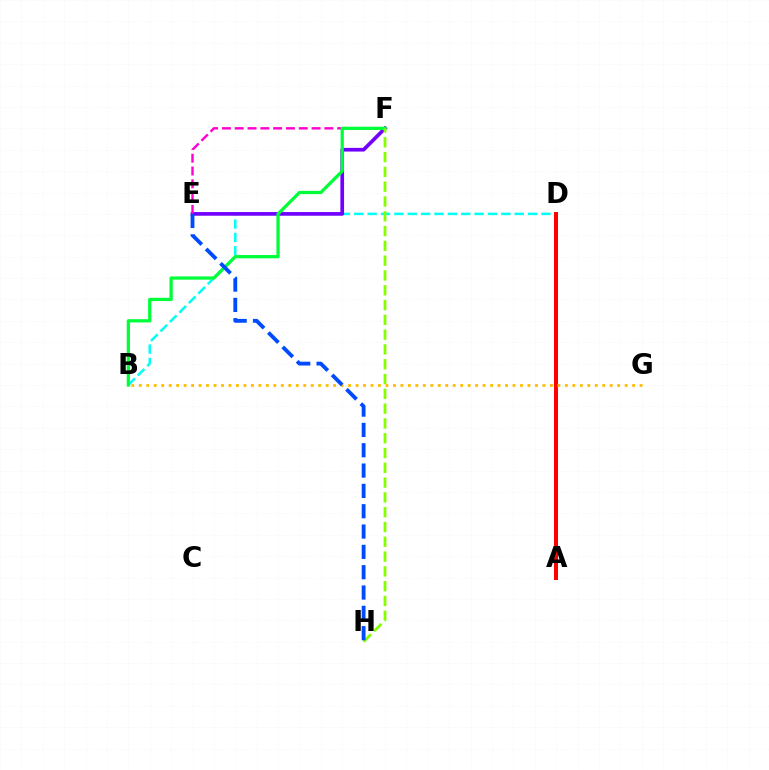{('B', 'D'): [{'color': '#00fff6', 'line_style': 'dashed', 'thickness': 1.82}], ('E', 'F'): [{'color': '#7200ff', 'line_style': 'solid', 'thickness': 2.65}, {'color': '#ff00cf', 'line_style': 'dashed', 'thickness': 1.74}], ('A', 'D'): [{'color': '#ff0000', 'line_style': 'solid', 'thickness': 2.86}], ('B', 'F'): [{'color': '#00ff39', 'line_style': 'solid', 'thickness': 2.34}], ('F', 'H'): [{'color': '#84ff00', 'line_style': 'dashed', 'thickness': 2.01}], ('B', 'G'): [{'color': '#ffbd00', 'line_style': 'dotted', 'thickness': 2.03}], ('E', 'H'): [{'color': '#004bff', 'line_style': 'dashed', 'thickness': 2.76}]}